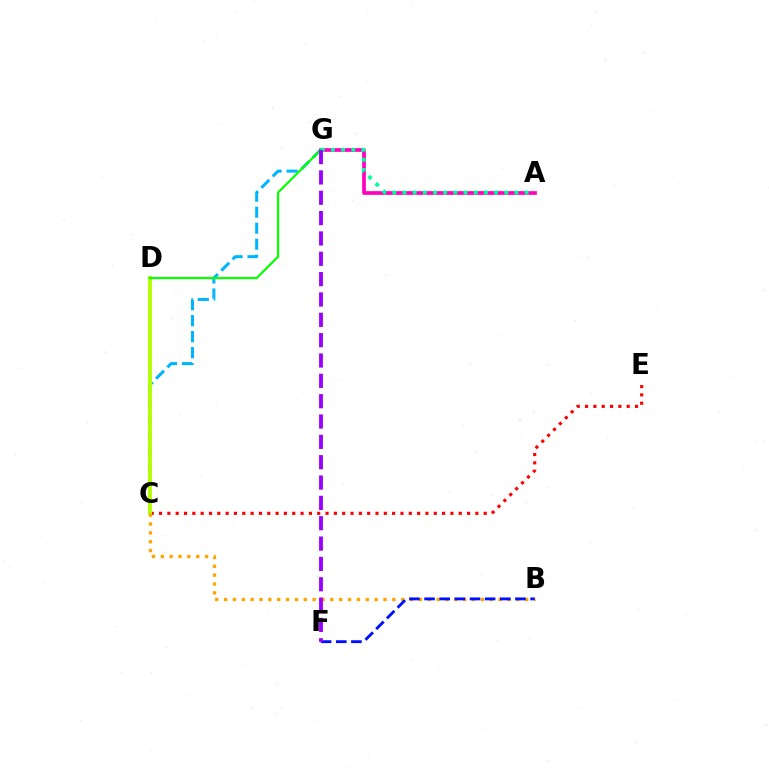{('C', 'G'): [{'color': '#00b5ff', 'line_style': 'dashed', 'thickness': 2.17}], ('C', 'E'): [{'color': '#ff0000', 'line_style': 'dotted', 'thickness': 2.26}], ('C', 'D'): [{'color': '#b3ff00', 'line_style': 'solid', 'thickness': 2.79}], ('B', 'C'): [{'color': '#ffa500', 'line_style': 'dotted', 'thickness': 2.41}], ('A', 'G'): [{'color': '#ff00bd', 'line_style': 'solid', 'thickness': 2.67}, {'color': '#00ff9d', 'line_style': 'dotted', 'thickness': 2.77}], ('B', 'F'): [{'color': '#0010ff', 'line_style': 'dashed', 'thickness': 2.06}], ('D', 'G'): [{'color': '#08ff00', 'line_style': 'solid', 'thickness': 1.59}], ('F', 'G'): [{'color': '#9b00ff', 'line_style': 'dashed', 'thickness': 2.76}]}